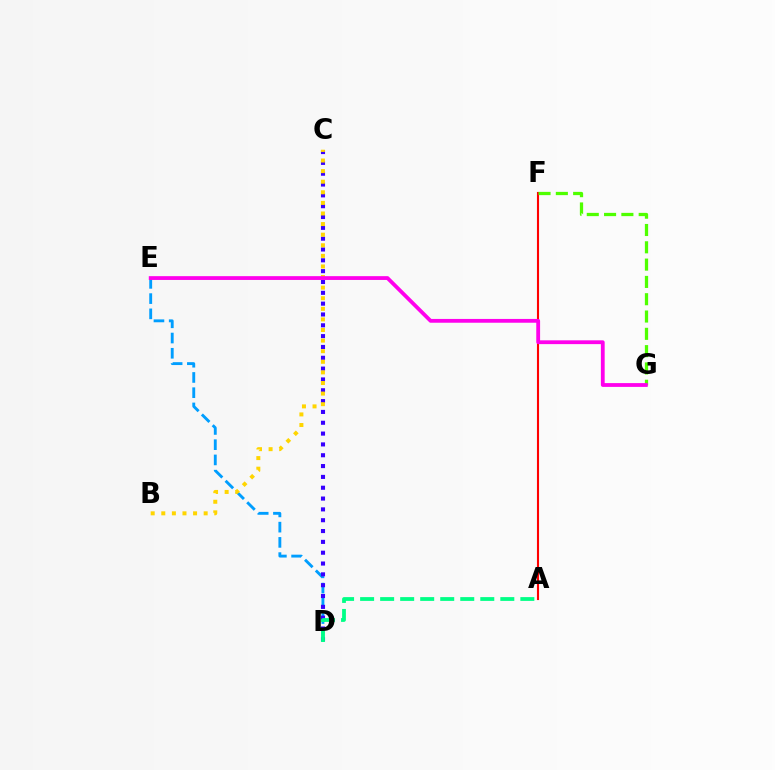{('A', 'F'): [{'color': '#ff0000', 'line_style': 'solid', 'thickness': 1.52}], ('D', 'E'): [{'color': '#009eff', 'line_style': 'dashed', 'thickness': 2.07}], ('F', 'G'): [{'color': '#4fff00', 'line_style': 'dashed', 'thickness': 2.35}], ('C', 'D'): [{'color': '#3700ff', 'line_style': 'dotted', 'thickness': 2.94}], ('B', 'C'): [{'color': '#ffd500', 'line_style': 'dotted', 'thickness': 2.88}], ('A', 'D'): [{'color': '#00ff86', 'line_style': 'dashed', 'thickness': 2.72}], ('E', 'G'): [{'color': '#ff00ed', 'line_style': 'solid', 'thickness': 2.73}]}